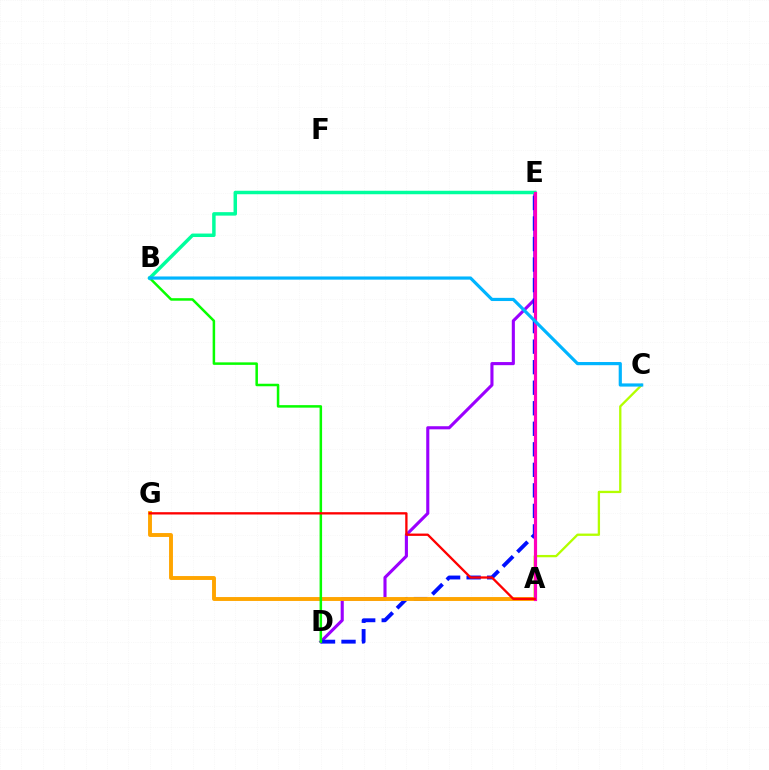{('D', 'E'): [{'color': '#9b00ff', 'line_style': 'solid', 'thickness': 2.23}, {'color': '#0010ff', 'line_style': 'dashed', 'thickness': 2.79}], ('A', 'G'): [{'color': '#ffa500', 'line_style': 'solid', 'thickness': 2.81}, {'color': '#ff0000', 'line_style': 'solid', 'thickness': 1.67}], ('B', 'D'): [{'color': '#08ff00', 'line_style': 'solid', 'thickness': 1.81}], ('A', 'C'): [{'color': '#b3ff00', 'line_style': 'solid', 'thickness': 1.67}], ('B', 'E'): [{'color': '#00ff9d', 'line_style': 'solid', 'thickness': 2.5}], ('A', 'E'): [{'color': '#ff00bd', 'line_style': 'solid', 'thickness': 2.3}], ('B', 'C'): [{'color': '#00b5ff', 'line_style': 'solid', 'thickness': 2.29}]}